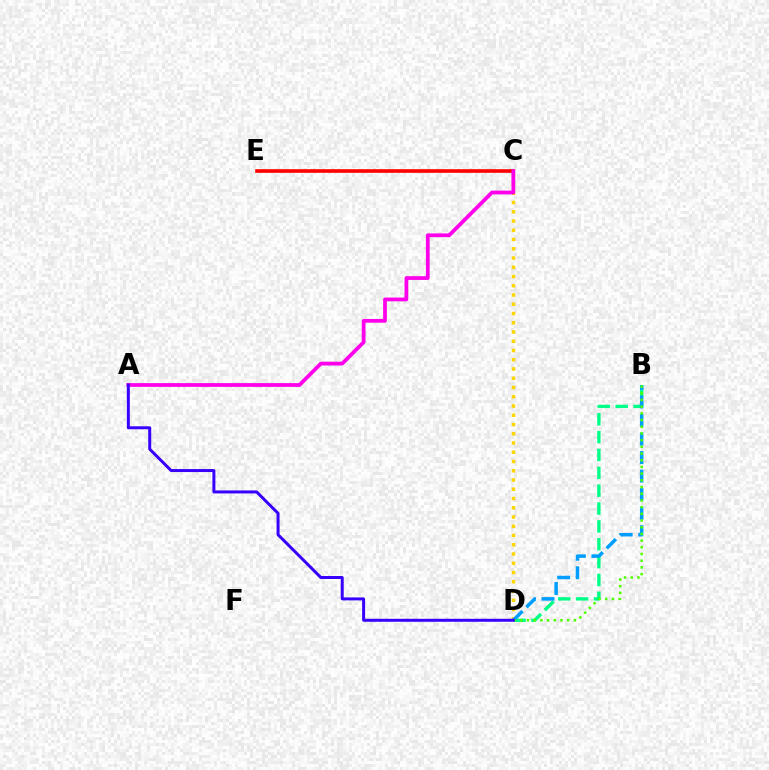{('B', 'D'): [{'color': '#00ff86', 'line_style': 'dashed', 'thickness': 2.43}, {'color': '#009eff', 'line_style': 'dashed', 'thickness': 2.52}, {'color': '#4fff00', 'line_style': 'dotted', 'thickness': 1.82}], ('C', 'E'): [{'color': '#ff0000', 'line_style': 'solid', 'thickness': 2.6}], ('C', 'D'): [{'color': '#ffd500', 'line_style': 'dotted', 'thickness': 2.51}], ('A', 'C'): [{'color': '#ff00ed', 'line_style': 'solid', 'thickness': 2.71}], ('A', 'D'): [{'color': '#3700ff', 'line_style': 'solid', 'thickness': 2.14}]}